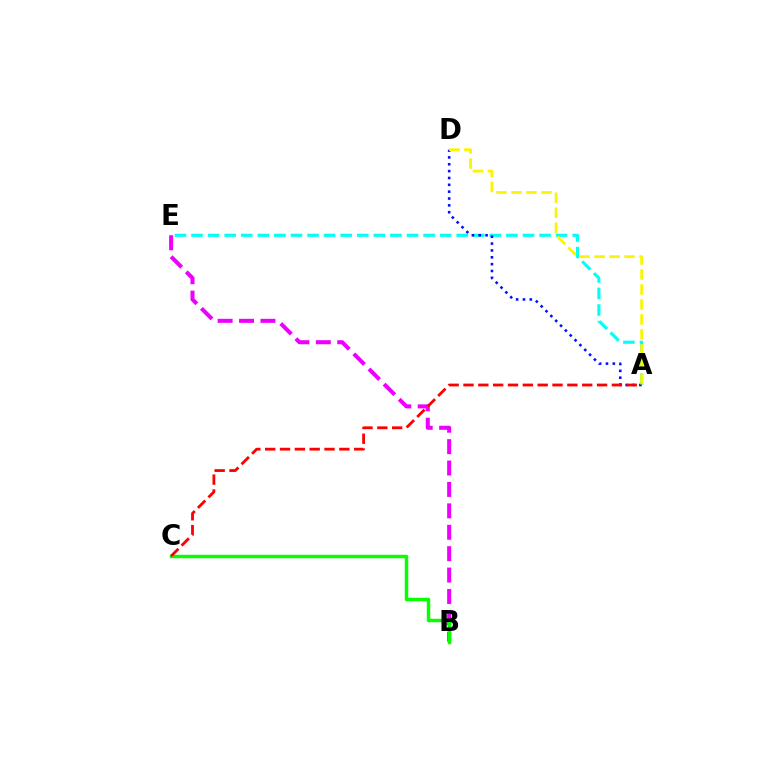{('B', 'E'): [{'color': '#ee00ff', 'line_style': 'dashed', 'thickness': 2.91}], ('A', 'E'): [{'color': '#00fff6', 'line_style': 'dashed', 'thickness': 2.25}], ('A', 'D'): [{'color': '#0010ff', 'line_style': 'dotted', 'thickness': 1.86}, {'color': '#fcf500', 'line_style': 'dashed', 'thickness': 2.03}], ('B', 'C'): [{'color': '#08ff00', 'line_style': 'solid', 'thickness': 2.49}], ('A', 'C'): [{'color': '#ff0000', 'line_style': 'dashed', 'thickness': 2.02}]}